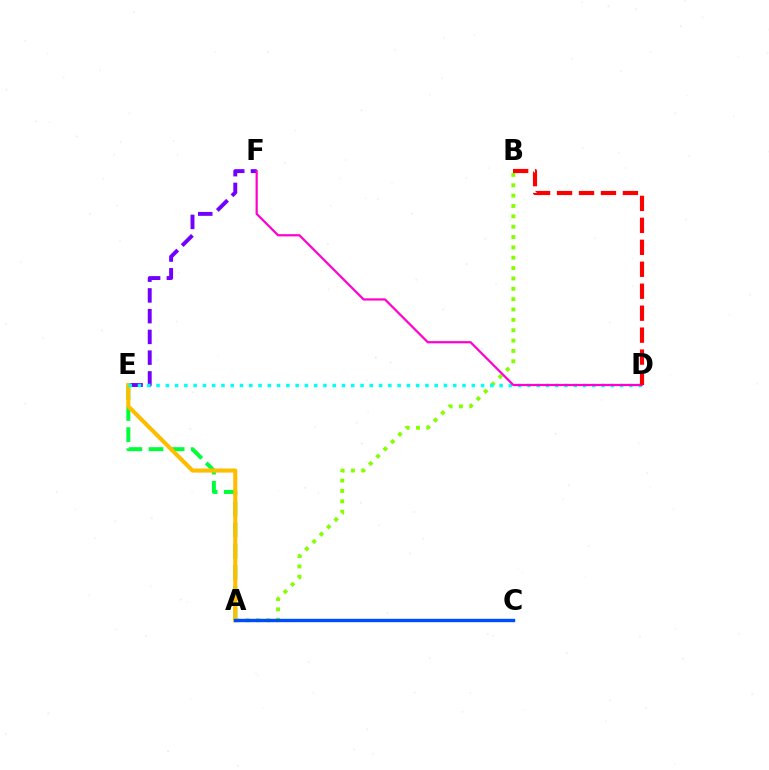{('E', 'F'): [{'color': '#7200ff', 'line_style': 'dashed', 'thickness': 2.82}], ('A', 'E'): [{'color': '#00ff39', 'line_style': 'dashed', 'thickness': 2.87}, {'color': '#ffbd00', 'line_style': 'solid', 'thickness': 2.94}], ('A', 'B'): [{'color': '#84ff00', 'line_style': 'dotted', 'thickness': 2.81}], ('D', 'E'): [{'color': '#00fff6', 'line_style': 'dotted', 'thickness': 2.52}], ('A', 'C'): [{'color': '#004bff', 'line_style': 'solid', 'thickness': 2.44}], ('D', 'F'): [{'color': '#ff00cf', 'line_style': 'solid', 'thickness': 1.6}], ('B', 'D'): [{'color': '#ff0000', 'line_style': 'dashed', 'thickness': 2.98}]}